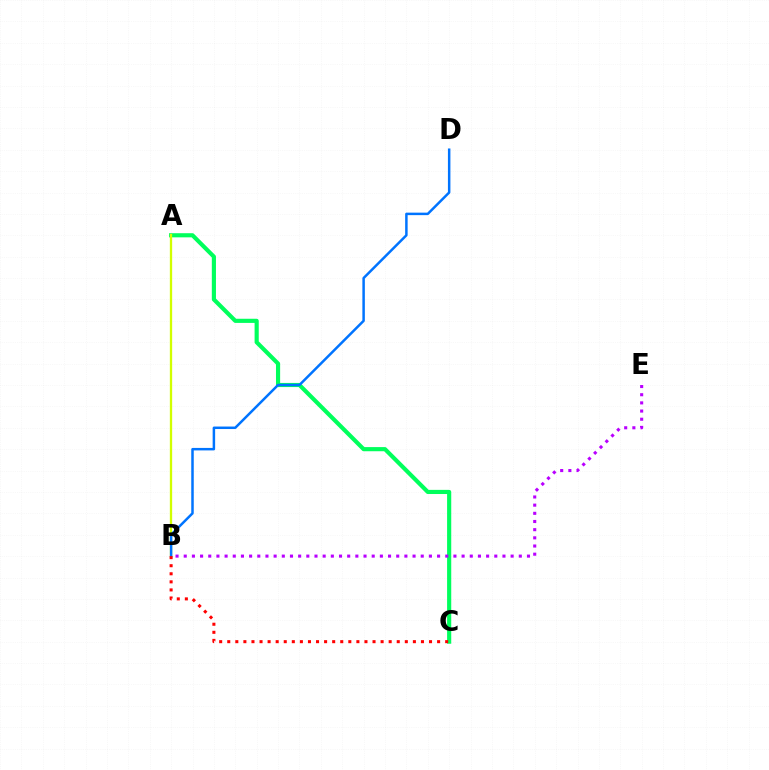{('A', 'C'): [{'color': '#00ff5c', 'line_style': 'solid', 'thickness': 2.98}], ('A', 'B'): [{'color': '#d1ff00', 'line_style': 'solid', 'thickness': 1.66}], ('B', 'D'): [{'color': '#0074ff', 'line_style': 'solid', 'thickness': 1.79}], ('B', 'C'): [{'color': '#ff0000', 'line_style': 'dotted', 'thickness': 2.19}], ('B', 'E'): [{'color': '#b900ff', 'line_style': 'dotted', 'thickness': 2.22}]}